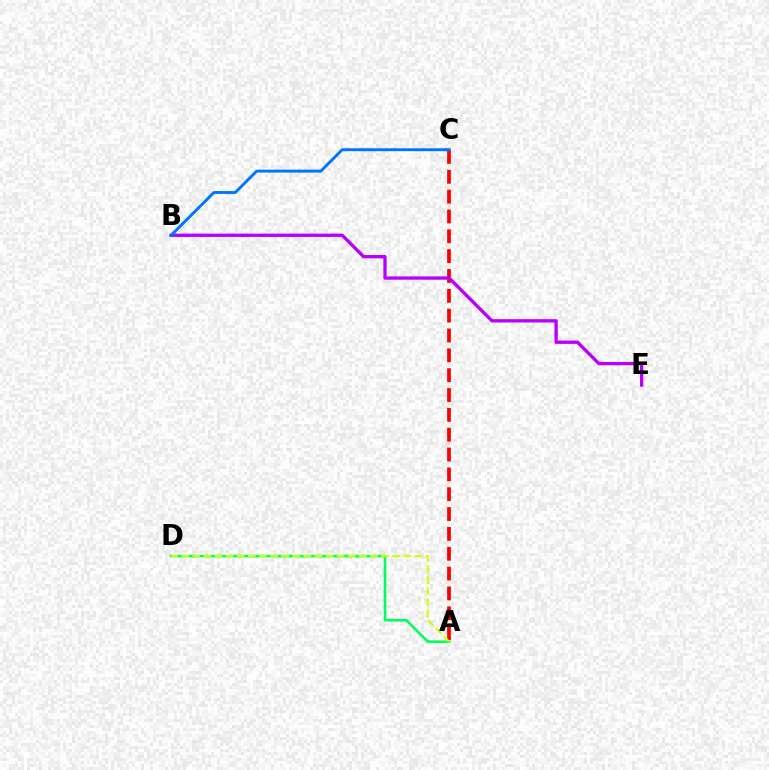{('A', 'C'): [{'color': '#ff0000', 'line_style': 'dashed', 'thickness': 2.7}], ('A', 'D'): [{'color': '#00ff5c', 'line_style': 'solid', 'thickness': 1.86}, {'color': '#d1ff00', 'line_style': 'dashed', 'thickness': 1.51}], ('B', 'E'): [{'color': '#b900ff', 'line_style': 'solid', 'thickness': 2.39}], ('B', 'C'): [{'color': '#0074ff', 'line_style': 'solid', 'thickness': 2.09}]}